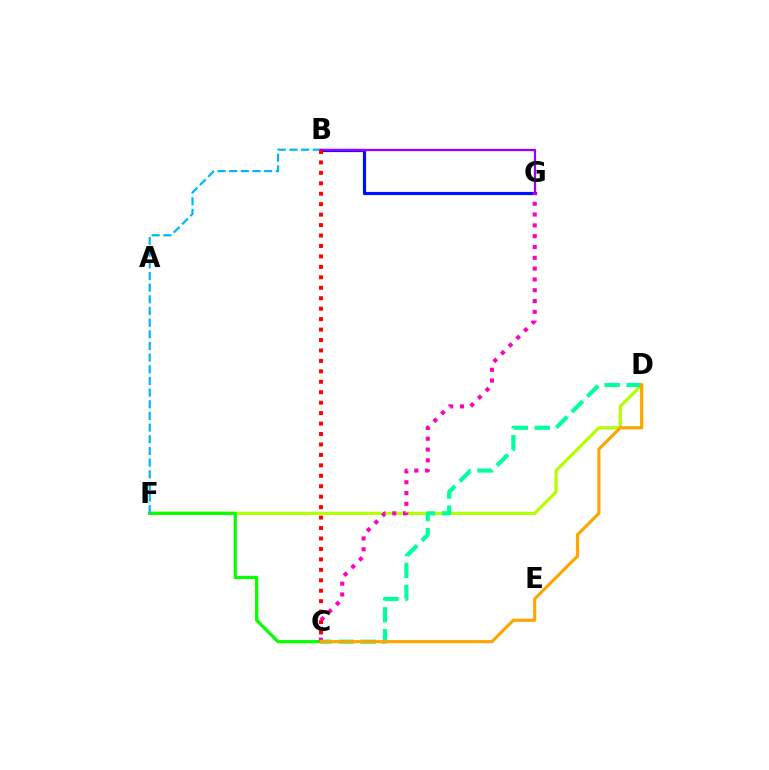{('D', 'F'): [{'color': '#b3ff00', 'line_style': 'solid', 'thickness': 2.26}], ('C', 'F'): [{'color': '#08ff00', 'line_style': 'solid', 'thickness': 2.33}], ('B', 'G'): [{'color': '#0010ff', 'line_style': 'solid', 'thickness': 2.31}, {'color': '#9b00ff', 'line_style': 'solid', 'thickness': 1.64}], ('C', 'G'): [{'color': '#ff00bd', 'line_style': 'dotted', 'thickness': 2.94}], ('B', 'F'): [{'color': '#00b5ff', 'line_style': 'dashed', 'thickness': 1.58}], ('C', 'D'): [{'color': '#00ff9d', 'line_style': 'dashed', 'thickness': 2.98}, {'color': '#ffa500', 'line_style': 'solid', 'thickness': 2.27}], ('B', 'C'): [{'color': '#ff0000', 'line_style': 'dotted', 'thickness': 2.84}]}